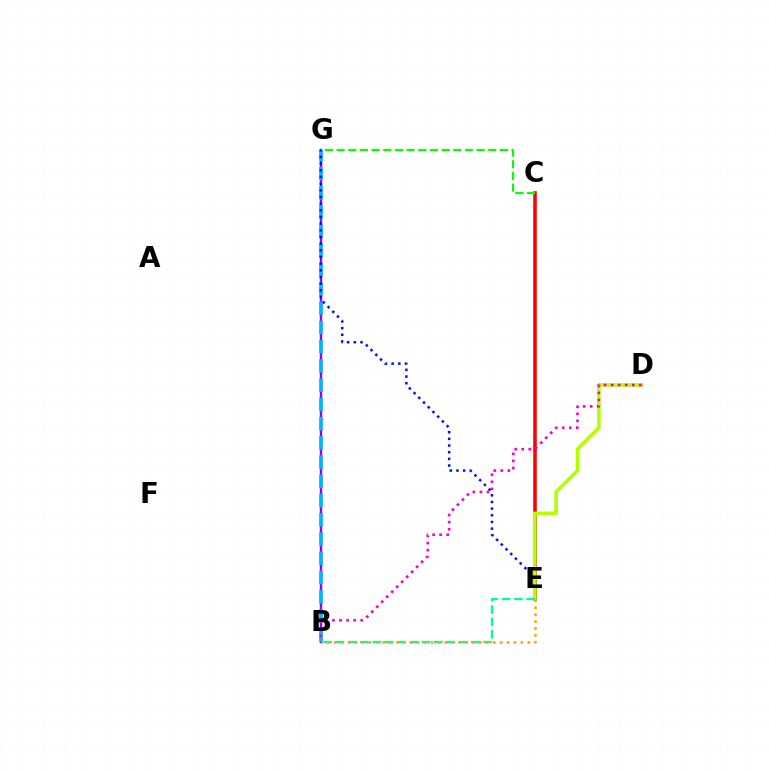{('B', 'G'): [{'color': '#9b00ff', 'line_style': 'solid', 'thickness': 1.76}, {'color': '#00b5ff', 'line_style': 'dashed', 'thickness': 2.61}], ('C', 'E'): [{'color': '#ff0000', 'line_style': 'solid', 'thickness': 2.56}], ('E', 'G'): [{'color': '#0010ff', 'line_style': 'dotted', 'thickness': 1.81}], ('D', 'E'): [{'color': '#b3ff00', 'line_style': 'solid', 'thickness': 2.58}], ('C', 'G'): [{'color': '#08ff00', 'line_style': 'dashed', 'thickness': 1.58}], ('B', 'E'): [{'color': '#00ff9d', 'line_style': 'dashed', 'thickness': 1.67}, {'color': '#ffa500', 'line_style': 'dotted', 'thickness': 1.88}], ('B', 'D'): [{'color': '#ff00bd', 'line_style': 'dotted', 'thickness': 1.92}]}